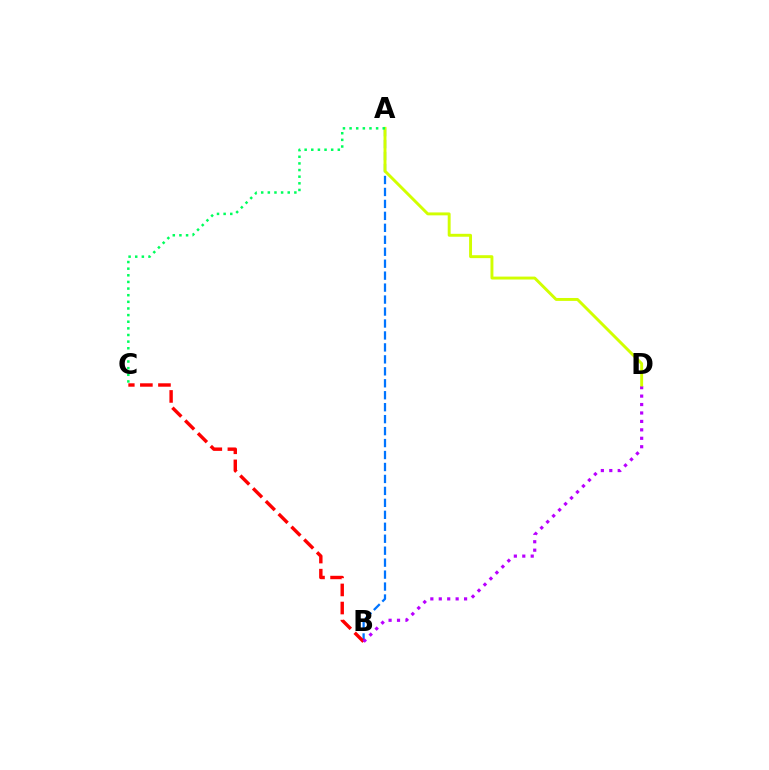{('A', 'B'): [{'color': '#0074ff', 'line_style': 'dashed', 'thickness': 1.62}], ('B', 'C'): [{'color': '#ff0000', 'line_style': 'dashed', 'thickness': 2.46}], ('B', 'D'): [{'color': '#b900ff', 'line_style': 'dotted', 'thickness': 2.29}], ('A', 'D'): [{'color': '#d1ff00', 'line_style': 'solid', 'thickness': 2.1}], ('A', 'C'): [{'color': '#00ff5c', 'line_style': 'dotted', 'thickness': 1.8}]}